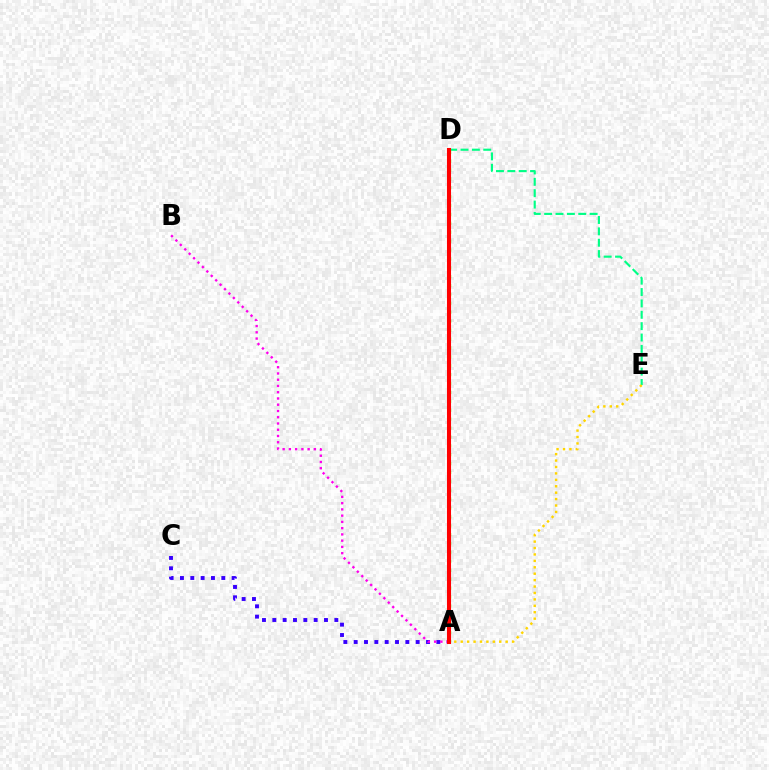{('A', 'D'): [{'color': '#009eff', 'line_style': 'dashed', 'thickness': 1.83}, {'color': '#4fff00', 'line_style': 'dotted', 'thickness': 2.42}, {'color': '#ff0000', 'line_style': 'solid', 'thickness': 2.92}], ('A', 'C'): [{'color': '#3700ff', 'line_style': 'dotted', 'thickness': 2.81}], ('A', 'B'): [{'color': '#ff00ed', 'line_style': 'dotted', 'thickness': 1.7}], ('D', 'E'): [{'color': '#00ff86', 'line_style': 'dashed', 'thickness': 1.54}], ('A', 'E'): [{'color': '#ffd500', 'line_style': 'dotted', 'thickness': 1.74}]}